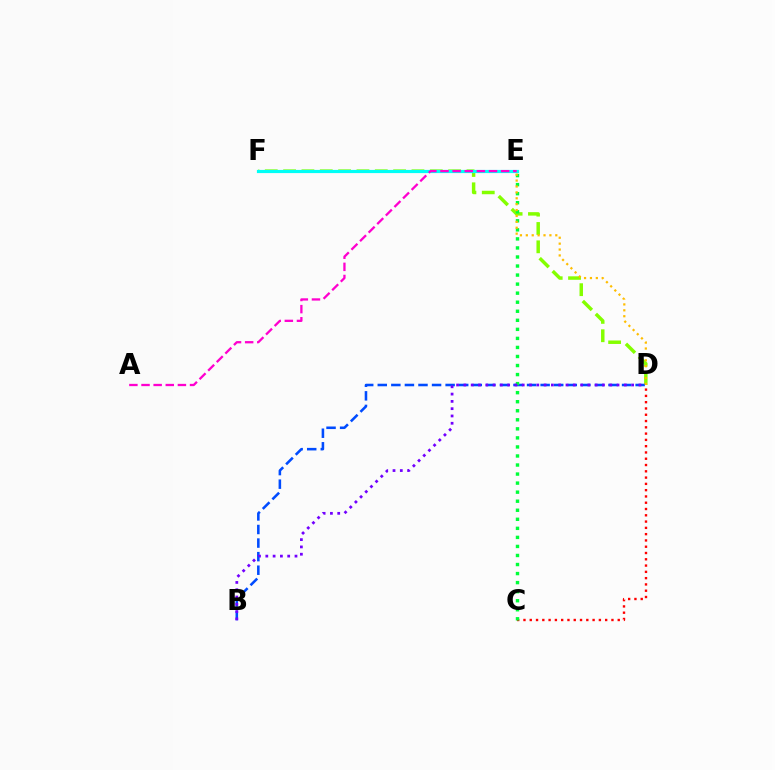{('D', 'F'): [{'color': '#84ff00', 'line_style': 'dashed', 'thickness': 2.49}], ('B', 'D'): [{'color': '#004bff', 'line_style': 'dashed', 'thickness': 1.84}, {'color': '#7200ff', 'line_style': 'dotted', 'thickness': 1.98}], ('E', 'F'): [{'color': '#00fff6', 'line_style': 'solid', 'thickness': 2.29}], ('C', 'D'): [{'color': '#ff0000', 'line_style': 'dotted', 'thickness': 1.71}], ('C', 'E'): [{'color': '#00ff39', 'line_style': 'dotted', 'thickness': 2.46}], ('D', 'E'): [{'color': '#ffbd00', 'line_style': 'dotted', 'thickness': 1.6}], ('A', 'E'): [{'color': '#ff00cf', 'line_style': 'dashed', 'thickness': 1.65}]}